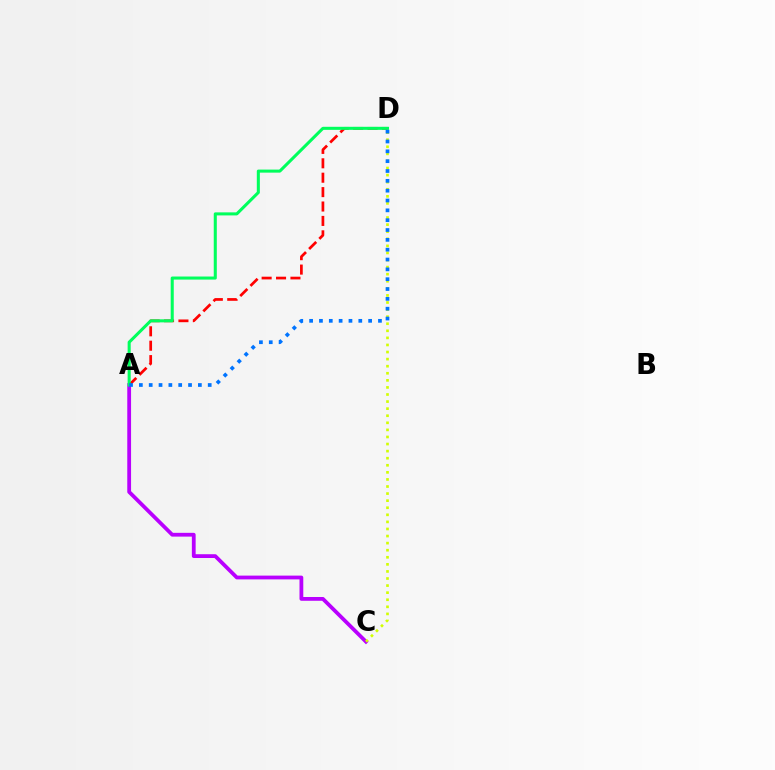{('A', 'C'): [{'color': '#b900ff', 'line_style': 'solid', 'thickness': 2.72}], ('C', 'D'): [{'color': '#d1ff00', 'line_style': 'dotted', 'thickness': 1.92}], ('A', 'D'): [{'color': '#ff0000', 'line_style': 'dashed', 'thickness': 1.96}, {'color': '#00ff5c', 'line_style': 'solid', 'thickness': 2.2}, {'color': '#0074ff', 'line_style': 'dotted', 'thickness': 2.67}]}